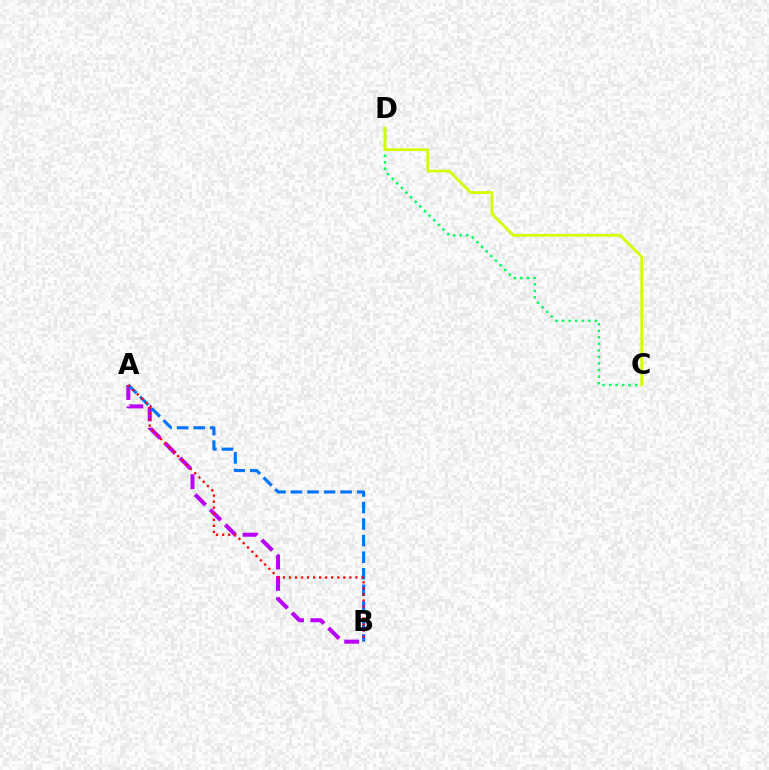{('A', 'B'): [{'color': '#b900ff', 'line_style': 'dashed', 'thickness': 2.9}, {'color': '#0074ff', 'line_style': 'dashed', 'thickness': 2.25}, {'color': '#ff0000', 'line_style': 'dotted', 'thickness': 1.64}], ('C', 'D'): [{'color': '#00ff5c', 'line_style': 'dotted', 'thickness': 1.78}, {'color': '#d1ff00', 'line_style': 'solid', 'thickness': 1.96}]}